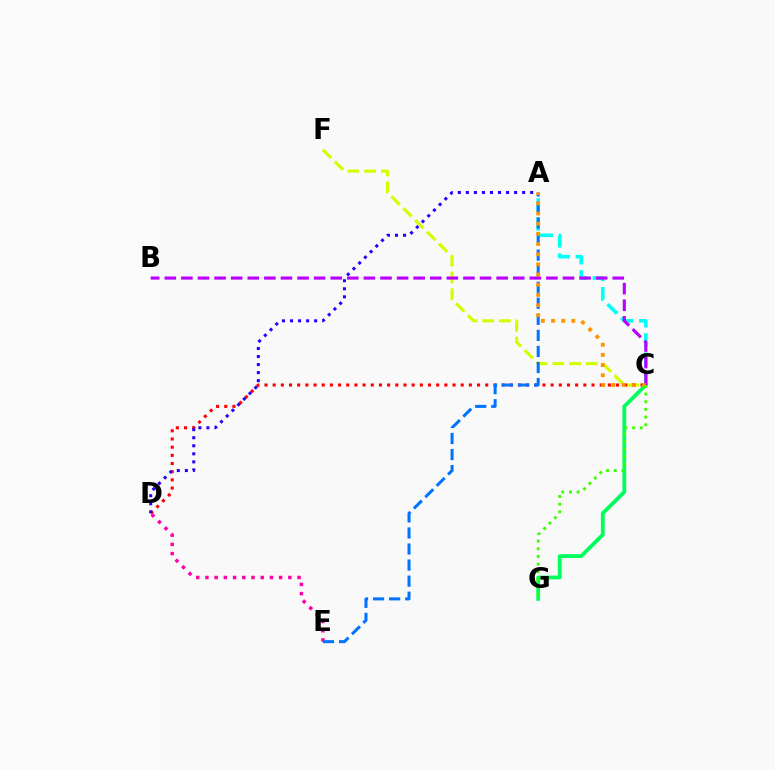{('A', 'C'): [{'color': '#00fff6', 'line_style': 'dashed', 'thickness': 2.61}, {'color': '#ff9400', 'line_style': 'dotted', 'thickness': 2.77}], ('C', 'F'): [{'color': '#d1ff00', 'line_style': 'dashed', 'thickness': 2.27}], ('D', 'E'): [{'color': '#ff00ac', 'line_style': 'dotted', 'thickness': 2.5}], ('C', 'D'): [{'color': '#ff0000', 'line_style': 'dotted', 'thickness': 2.22}], ('A', 'E'): [{'color': '#0074ff', 'line_style': 'dashed', 'thickness': 2.18}], ('C', 'G'): [{'color': '#00ff5c', 'line_style': 'solid', 'thickness': 2.74}, {'color': '#3dff00', 'line_style': 'dotted', 'thickness': 2.08}], ('A', 'D'): [{'color': '#2500ff', 'line_style': 'dotted', 'thickness': 2.19}], ('B', 'C'): [{'color': '#b900ff', 'line_style': 'dashed', 'thickness': 2.25}]}